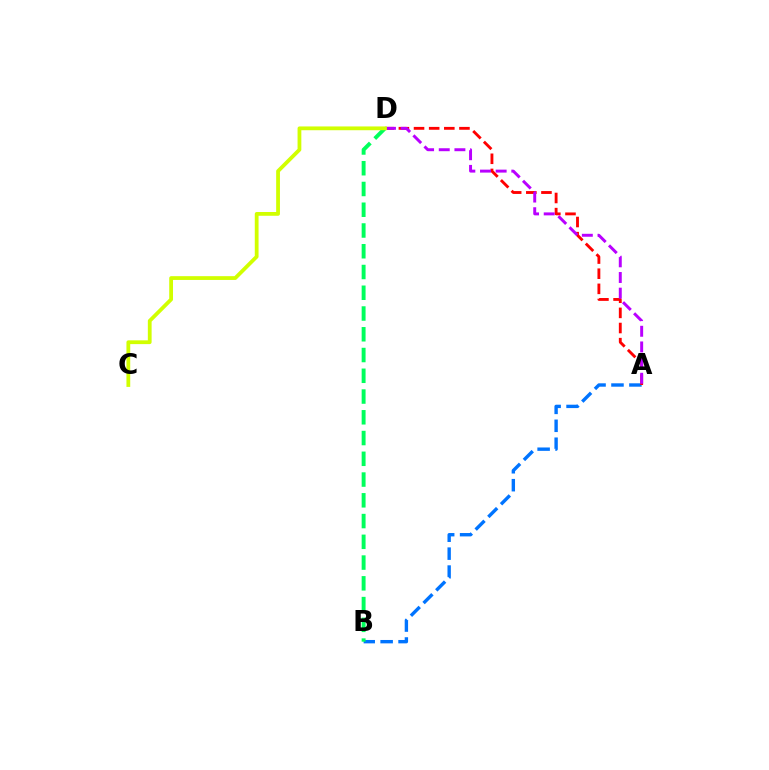{('A', 'B'): [{'color': '#0074ff', 'line_style': 'dashed', 'thickness': 2.44}], ('A', 'D'): [{'color': '#ff0000', 'line_style': 'dashed', 'thickness': 2.06}, {'color': '#b900ff', 'line_style': 'dashed', 'thickness': 2.13}], ('B', 'D'): [{'color': '#00ff5c', 'line_style': 'dashed', 'thickness': 2.82}], ('C', 'D'): [{'color': '#d1ff00', 'line_style': 'solid', 'thickness': 2.72}]}